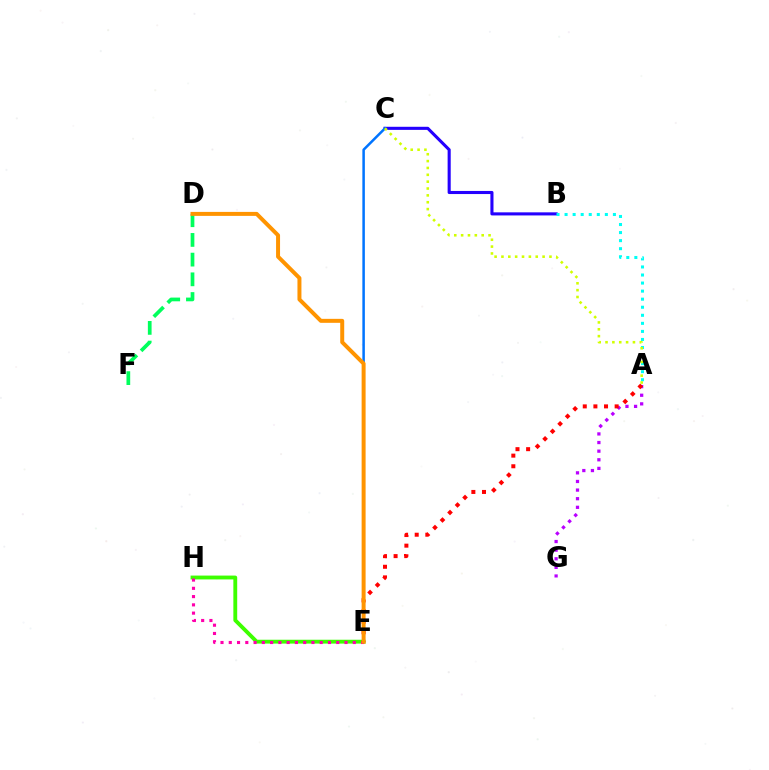{('B', 'C'): [{'color': '#2500ff', 'line_style': 'solid', 'thickness': 2.23}], ('C', 'E'): [{'color': '#0074ff', 'line_style': 'solid', 'thickness': 1.81}], ('A', 'B'): [{'color': '#00fff6', 'line_style': 'dotted', 'thickness': 2.19}], ('D', 'F'): [{'color': '#00ff5c', 'line_style': 'dashed', 'thickness': 2.68}], ('E', 'H'): [{'color': '#3dff00', 'line_style': 'solid', 'thickness': 2.77}, {'color': '#ff00ac', 'line_style': 'dotted', 'thickness': 2.25}], ('A', 'G'): [{'color': '#b900ff', 'line_style': 'dotted', 'thickness': 2.34}], ('A', 'E'): [{'color': '#ff0000', 'line_style': 'dotted', 'thickness': 2.89}], ('D', 'E'): [{'color': '#ff9400', 'line_style': 'solid', 'thickness': 2.87}], ('A', 'C'): [{'color': '#d1ff00', 'line_style': 'dotted', 'thickness': 1.86}]}